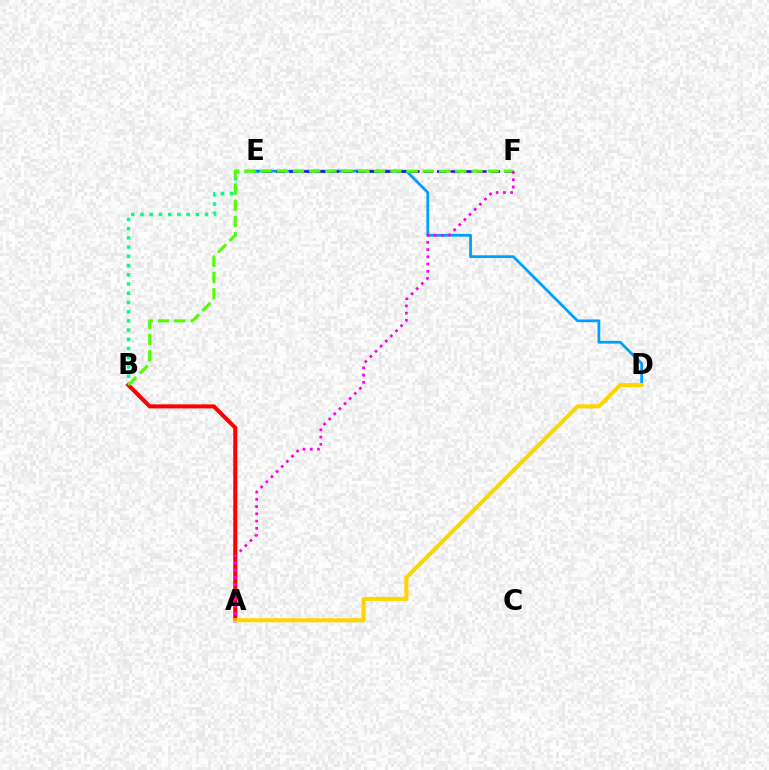{('B', 'E'): [{'color': '#00ff86', 'line_style': 'dotted', 'thickness': 2.51}], ('D', 'E'): [{'color': '#009eff', 'line_style': 'solid', 'thickness': 1.99}], ('A', 'B'): [{'color': '#ff0000', 'line_style': 'solid', 'thickness': 2.92}], ('A', 'D'): [{'color': '#ffd500', 'line_style': 'solid', 'thickness': 2.93}], ('E', 'F'): [{'color': '#3700ff', 'line_style': 'dashed', 'thickness': 1.82}], ('B', 'F'): [{'color': '#4fff00', 'line_style': 'dashed', 'thickness': 2.2}], ('A', 'F'): [{'color': '#ff00ed', 'line_style': 'dotted', 'thickness': 1.97}]}